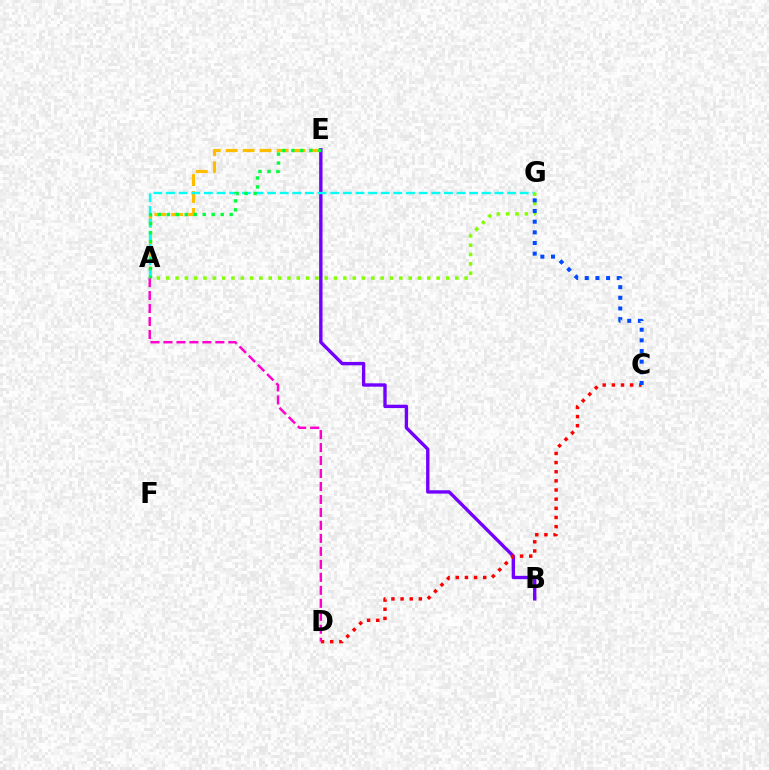{('A', 'E'): [{'color': '#ffbd00', 'line_style': 'dashed', 'thickness': 2.3}, {'color': '#00ff39', 'line_style': 'dotted', 'thickness': 2.44}], ('B', 'E'): [{'color': '#7200ff', 'line_style': 'solid', 'thickness': 2.42}], ('A', 'G'): [{'color': '#00fff6', 'line_style': 'dashed', 'thickness': 1.72}, {'color': '#84ff00', 'line_style': 'dotted', 'thickness': 2.53}], ('C', 'D'): [{'color': '#ff0000', 'line_style': 'dotted', 'thickness': 2.49}], ('C', 'G'): [{'color': '#004bff', 'line_style': 'dotted', 'thickness': 2.9}], ('A', 'D'): [{'color': '#ff00cf', 'line_style': 'dashed', 'thickness': 1.76}]}